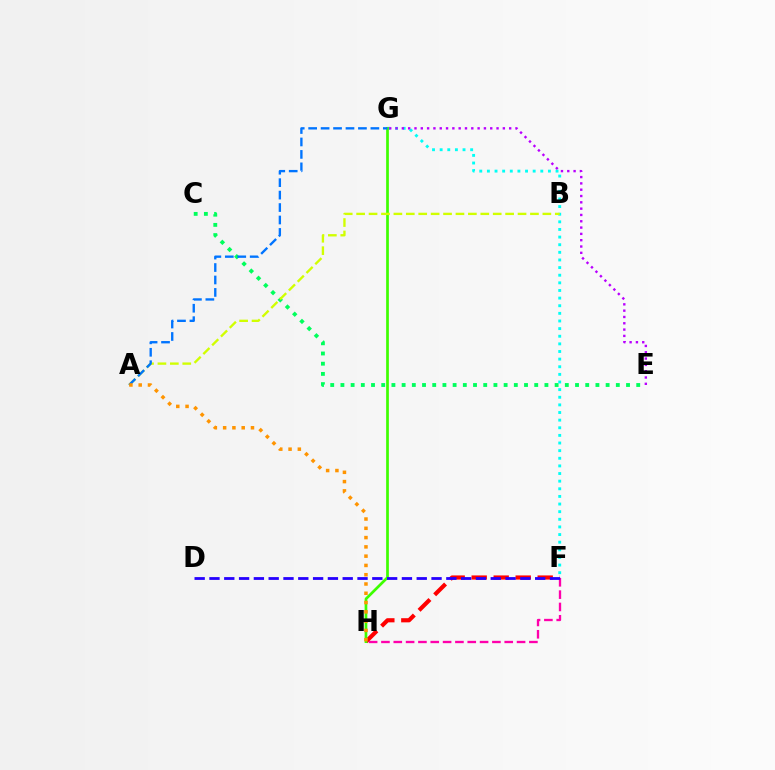{('C', 'E'): [{'color': '#00ff5c', 'line_style': 'dotted', 'thickness': 2.77}], ('F', 'H'): [{'color': '#ff0000', 'line_style': 'dashed', 'thickness': 2.99}, {'color': '#ff00ac', 'line_style': 'dashed', 'thickness': 1.67}], ('F', 'G'): [{'color': '#00fff6', 'line_style': 'dotted', 'thickness': 2.07}], ('G', 'H'): [{'color': '#3dff00', 'line_style': 'solid', 'thickness': 1.95}], ('E', 'G'): [{'color': '#b900ff', 'line_style': 'dotted', 'thickness': 1.71}], ('A', 'B'): [{'color': '#d1ff00', 'line_style': 'dashed', 'thickness': 1.69}], ('D', 'F'): [{'color': '#2500ff', 'line_style': 'dashed', 'thickness': 2.01}], ('A', 'G'): [{'color': '#0074ff', 'line_style': 'dashed', 'thickness': 1.69}], ('A', 'H'): [{'color': '#ff9400', 'line_style': 'dotted', 'thickness': 2.52}]}